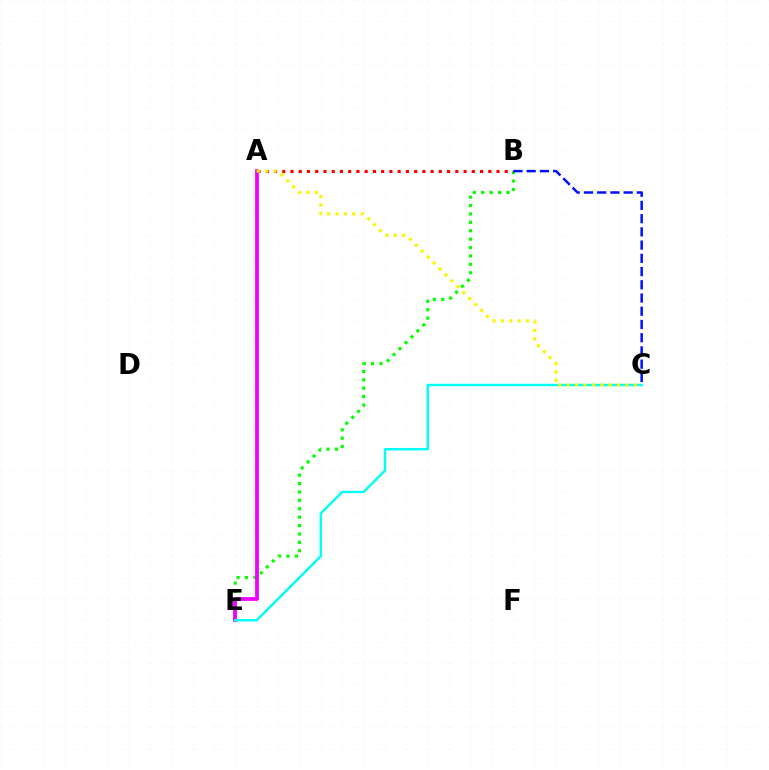{('B', 'E'): [{'color': '#08ff00', 'line_style': 'dotted', 'thickness': 2.28}], ('A', 'B'): [{'color': '#ff0000', 'line_style': 'dotted', 'thickness': 2.24}], ('A', 'E'): [{'color': '#ee00ff', 'line_style': 'solid', 'thickness': 2.71}], ('C', 'E'): [{'color': '#00fff6', 'line_style': 'solid', 'thickness': 1.76}], ('A', 'C'): [{'color': '#fcf500', 'line_style': 'dotted', 'thickness': 2.28}], ('B', 'C'): [{'color': '#0010ff', 'line_style': 'dashed', 'thickness': 1.8}]}